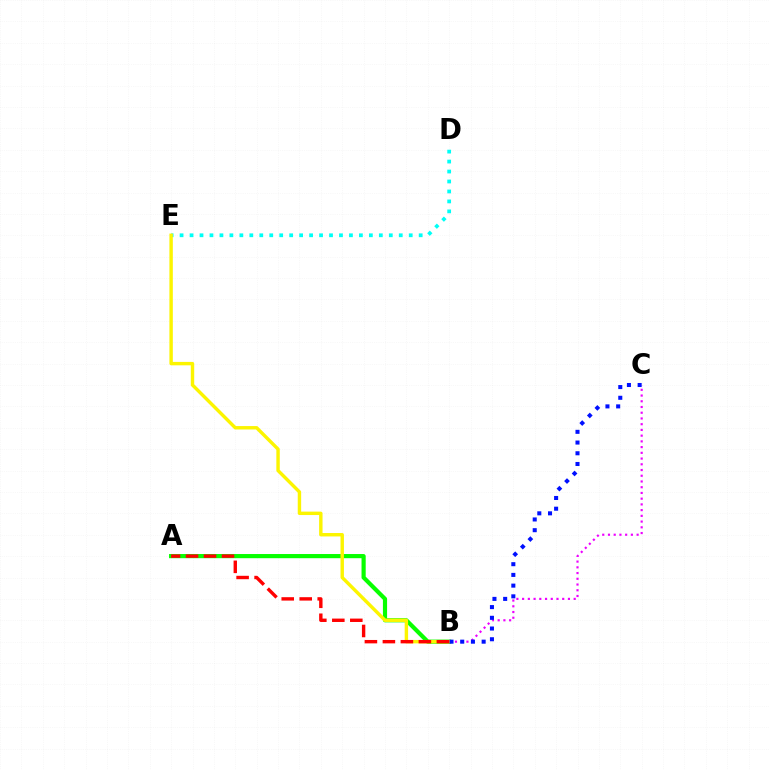{('B', 'C'): [{'color': '#ee00ff', 'line_style': 'dotted', 'thickness': 1.56}, {'color': '#0010ff', 'line_style': 'dotted', 'thickness': 2.91}], ('A', 'B'): [{'color': '#08ff00', 'line_style': 'solid', 'thickness': 3.0}, {'color': '#ff0000', 'line_style': 'dashed', 'thickness': 2.44}], ('D', 'E'): [{'color': '#00fff6', 'line_style': 'dotted', 'thickness': 2.71}], ('B', 'E'): [{'color': '#fcf500', 'line_style': 'solid', 'thickness': 2.46}]}